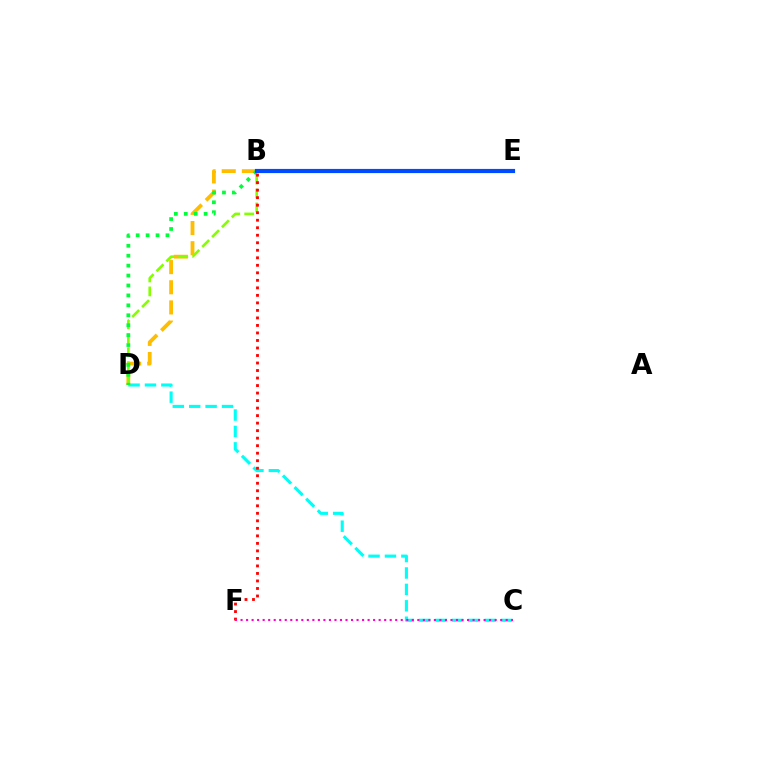{('C', 'D'): [{'color': '#00fff6', 'line_style': 'dashed', 'thickness': 2.23}], ('D', 'E'): [{'color': '#ffbd00', 'line_style': 'dashed', 'thickness': 2.74}], ('B', 'D'): [{'color': '#84ff00', 'line_style': 'dashed', 'thickness': 1.89}, {'color': '#00ff39', 'line_style': 'dotted', 'thickness': 2.7}], ('B', 'E'): [{'color': '#7200ff', 'line_style': 'dotted', 'thickness': 2.83}, {'color': '#004bff', 'line_style': 'solid', 'thickness': 2.99}], ('B', 'F'): [{'color': '#ff0000', 'line_style': 'dotted', 'thickness': 2.04}], ('C', 'F'): [{'color': '#ff00cf', 'line_style': 'dotted', 'thickness': 1.5}]}